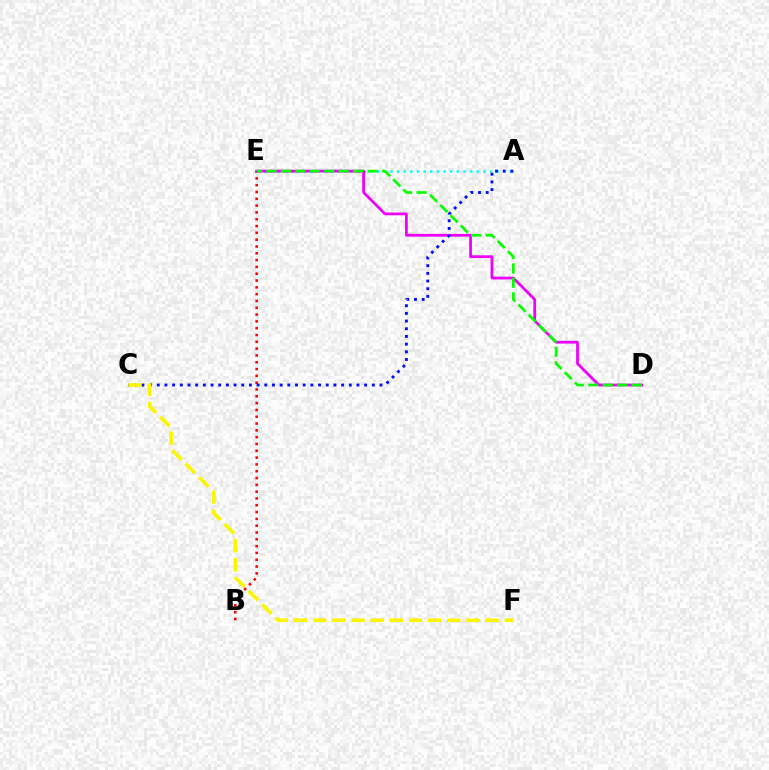{('A', 'E'): [{'color': '#00fff6', 'line_style': 'dotted', 'thickness': 1.8}], ('B', 'E'): [{'color': '#ff0000', 'line_style': 'dotted', 'thickness': 1.85}], ('D', 'E'): [{'color': '#ee00ff', 'line_style': 'solid', 'thickness': 1.99}, {'color': '#08ff00', 'line_style': 'dashed', 'thickness': 1.96}], ('A', 'C'): [{'color': '#0010ff', 'line_style': 'dotted', 'thickness': 2.09}], ('C', 'F'): [{'color': '#fcf500', 'line_style': 'dashed', 'thickness': 2.6}]}